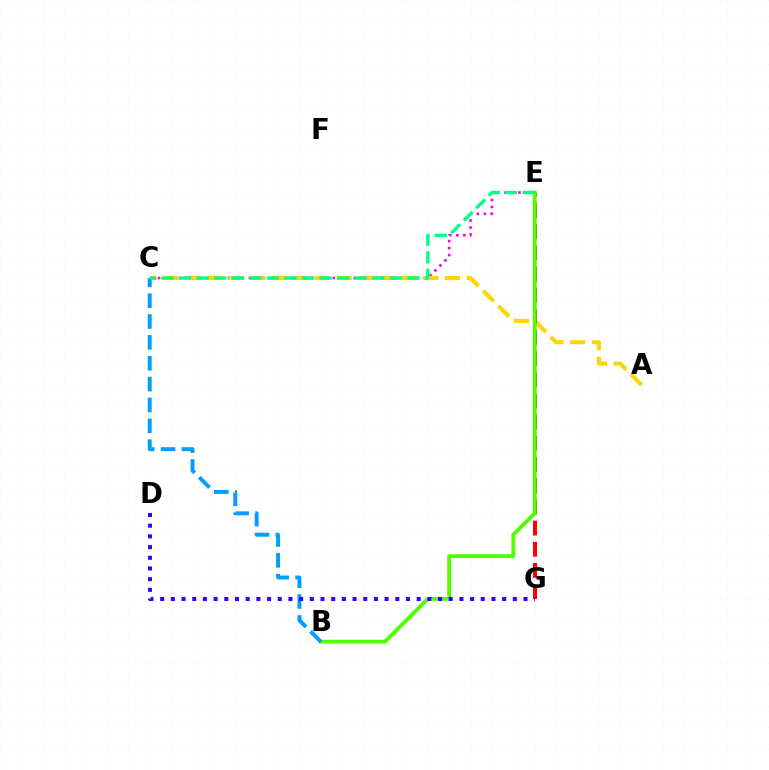{('C', 'E'): [{'color': '#ff00ed', 'line_style': 'dotted', 'thickness': 1.9}, {'color': '#00ff86', 'line_style': 'dashed', 'thickness': 2.39}], ('A', 'C'): [{'color': '#ffd500', 'line_style': 'dashed', 'thickness': 2.94}], ('E', 'G'): [{'color': '#ff0000', 'line_style': 'dashed', 'thickness': 2.88}], ('B', 'E'): [{'color': '#4fff00', 'line_style': 'solid', 'thickness': 2.75}], ('B', 'C'): [{'color': '#009eff', 'line_style': 'dashed', 'thickness': 2.83}], ('D', 'G'): [{'color': '#3700ff', 'line_style': 'dotted', 'thickness': 2.9}]}